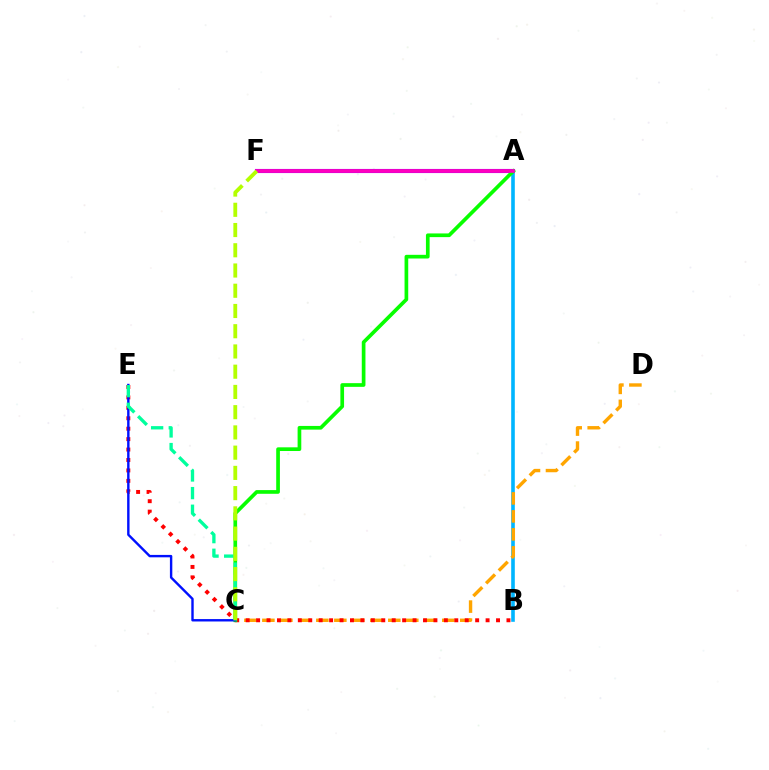{('A', 'B'): [{'color': '#00b5ff', 'line_style': 'solid', 'thickness': 2.61}], ('C', 'D'): [{'color': '#ffa500', 'line_style': 'dashed', 'thickness': 2.44}], ('A', 'F'): [{'color': '#9b00ff', 'line_style': 'solid', 'thickness': 2.97}, {'color': '#ff00bd', 'line_style': 'solid', 'thickness': 2.59}], ('B', 'E'): [{'color': '#ff0000', 'line_style': 'dotted', 'thickness': 2.83}], ('A', 'C'): [{'color': '#08ff00', 'line_style': 'solid', 'thickness': 2.65}], ('C', 'E'): [{'color': '#0010ff', 'line_style': 'solid', 'thickness': 1.73}, {'color': '#00ff9d', 'line_style': 'dashed', 'thickness': 2.4}], ('C', 'F'): [{'color': '#b3ff00', 'line_style': 'dashed', 'thickness': 2.75}]}